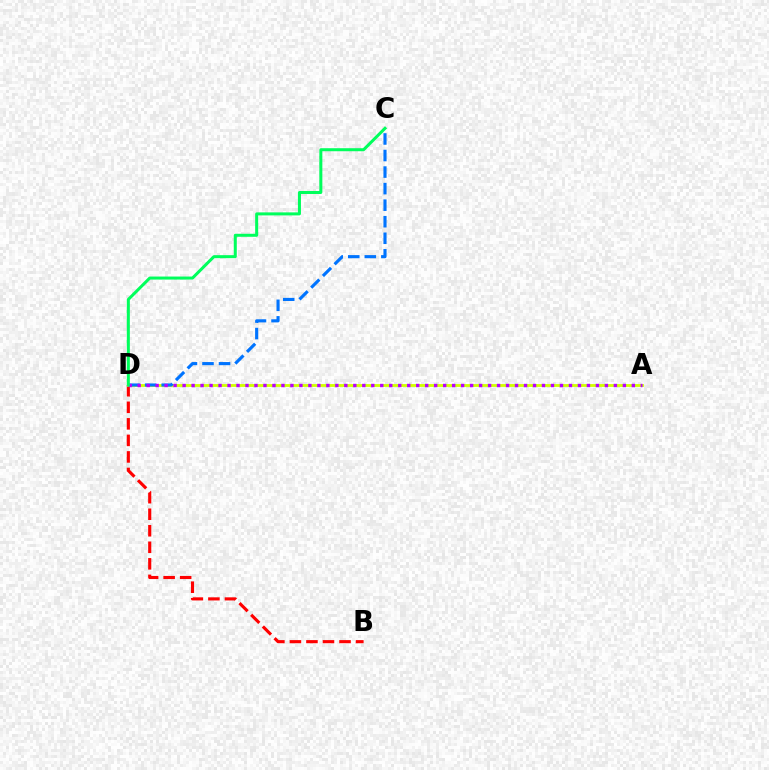{('B', 'D'): [{'color': '#ff0000', 'line_style': 'dashed', 'thickness': 2.25}], ('A', 'D'): [{'color': '#d1ff00', 'line_style': 'solid', 'thickness': 2.03}, {'color': '#b900ff', 'line_style': 'dotted', 'thickness': 2.44}], ('C', 'D'): [{'color': '#0074ff', 'line_style': 'dashed', 'thickness': 2.25}, {'color': '#00ff5c', 'line_style': 'solid', 'thickness': 2.17}]}